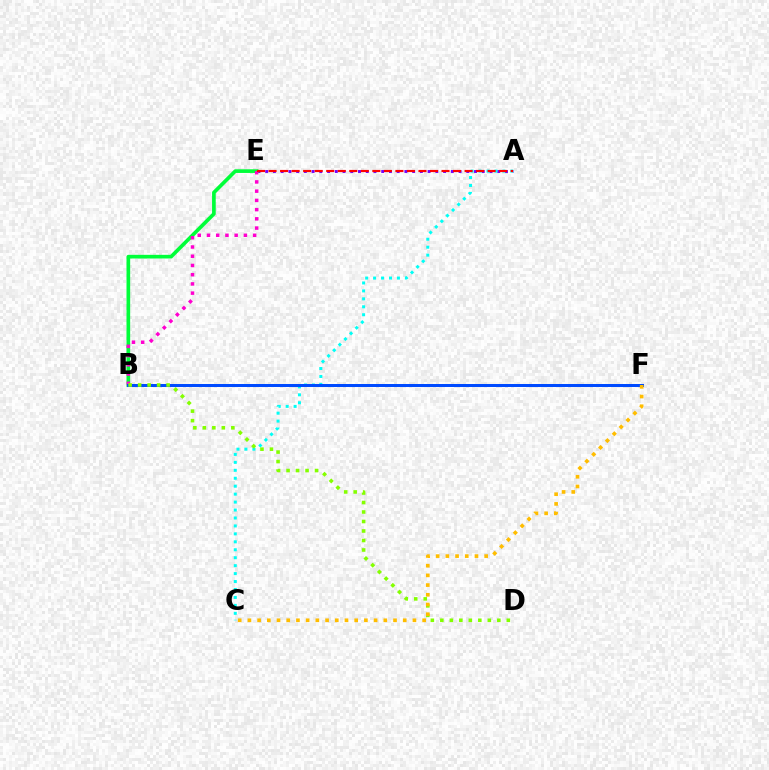{('A', 'E'): [{'color': '#7200ff', 'line_style': 'dotted', 'thickness': 2.1}, {'color': '#ff0000', 'line_style': 'dashed', 'thickness': 1.57}], ('B', 'E'): [{'color': '#00ff39', 'line_style': 'solid', 'thickness': 2.64}, {'color': '#ff00cf', 'line_style': 'dotted', 'thickness': 2.51}], ('A', 'C'): [{'color': '#00fff6', 'line_style': 'dotted', 'thickness': 2.16}], ('B', 'F'): [{'color': '#004bff', 'line_style': 'solid', 'thickness': 2.16}], ('B', 'D'): [{'color': '#84ff00', 'line_style': 'dotted', 'thickness': 2.58}], ('C', 'F'): [{'color': '#ffbd00', 'line_style': 'dotted', 'thickness': 2.64}]}